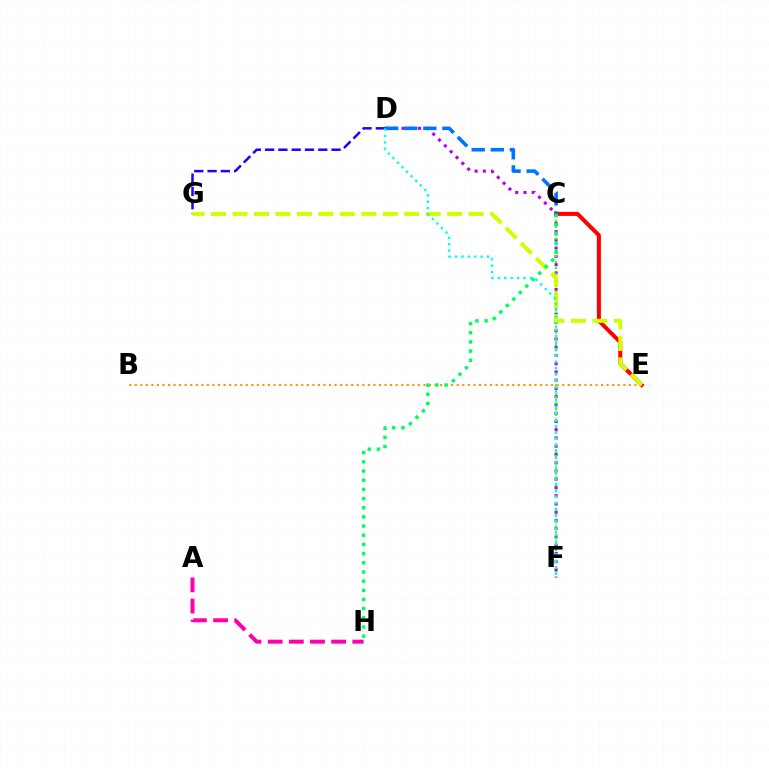{('D', 'F'): [{'color': '#b900ff', 'line_style': 'dotted', 'thickness': 2.24}, {'color': '#00fff6', 'line_style': 'dotted', 'thickness': 1.74}], ('C', 'E'): [{'color': '#ff0000', 'line_style': 'solid', 'thickness': 2.9}], ('A', 'H'): [{'color': '#ff00ac', 'line_style': 'dashed', 'thickness': 2.87}], ('B', 'E'): [{'color': '#ff9400', 'line_style': 'dotted', 'thickness': 1.51}], ('D', 'G'): [{'color': '#2500ff', 'line_style': 'dashed', 'thickness': 1.81}], ('C', 'D'): [{'color': '#0074ff', 'line_style': 'dashed', 'thickness': 2.59}], ('C', 'F'): [{'color': '#3dff00', 'line_style': 'dotted', 'thickness': 1.6}], ('E', 'G'): [{'color': '#d1ff00', 'line_style': 'dashed', 'thickness': 2.92}], ('C', 'H'): [{'color': '#00ff5c', 'line_style': 'dotted', 'thickness': 2.49}]}